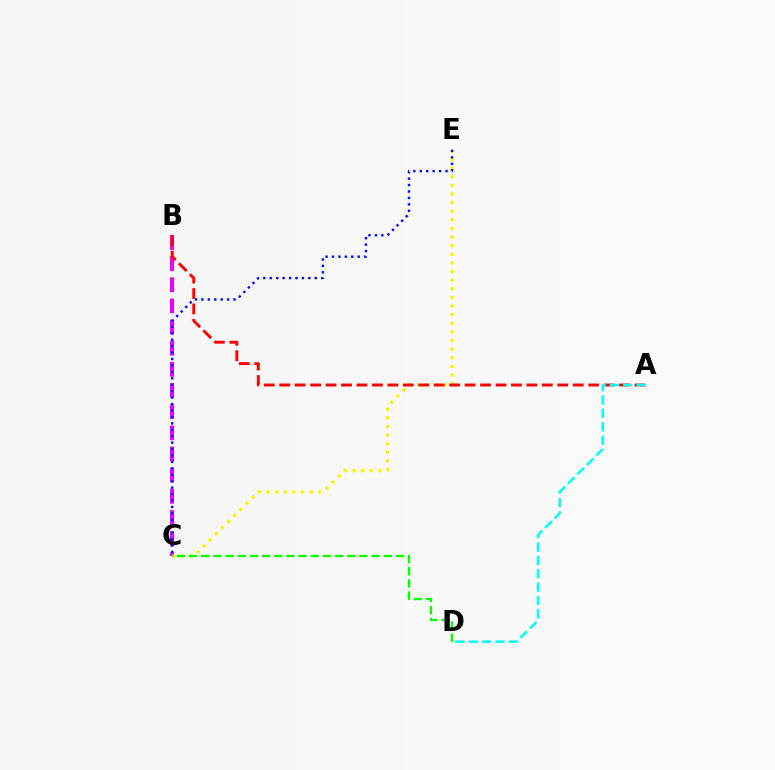{('B', 'C'): [{'color': '#ee00ff', 'line_style': 'dashed', 'thickness': 2.87}], ('C', 'E'): [{'color': '#fcf500', 'line_style': 'dotted', 'thickness': 2.34}, {'color': '#0010ff', 'line_style': 'dotted', 'thickness': 1.75}], ('A', 'B'): [{'color': '#ff0000', 'line_style': 'dashed', 'thickness': 2.1}], ('C', 'D'): [{'color': '#08ff00', 'line_style': 'dashed', 'thickness': 1.65}], ('A', 'D'): [{'color': '#00fff6', 'line_style': 'dashed', 'thickness': 1.82}]}